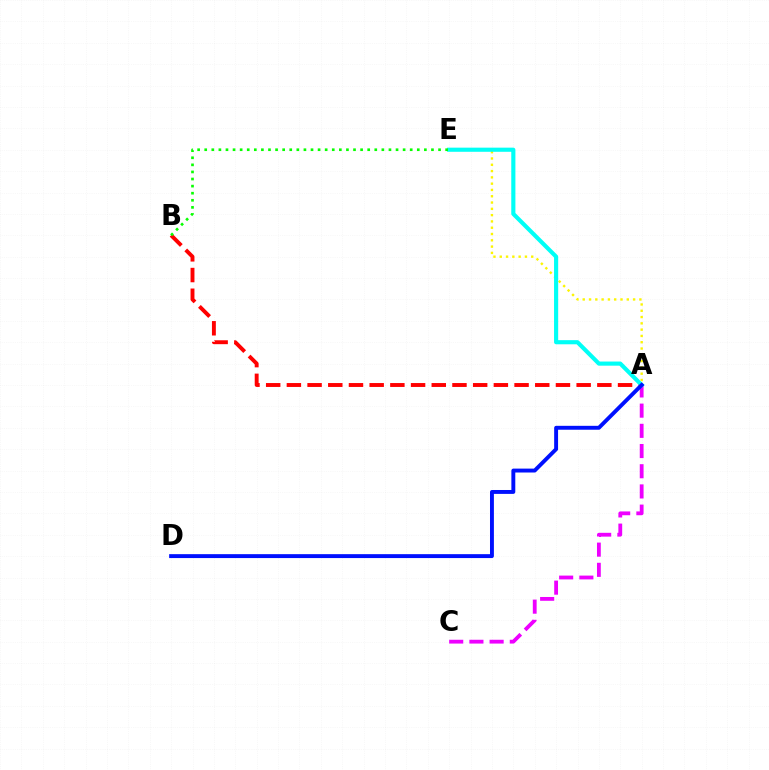{('A', 'E'): [{'color': '#fcf500', 'line_style': 'dotted', 'thickness': 1.71}, {'color': '#00fff6', 'line_style': 'solid', 'thickness': 2.98}], ('A', 'B'): [{'color': '#ff0000', 'line_style': 'dashed', 'thickness': 2.81}], ('A', 'C'): [{'color': '#ee00ff', 'line_style': 'dashed', 'thickness': 2.74}], ('B', 'E'): [{'color': '#08ff00', 'line_style': 'dotted', 'thickness': 1.93}], ('A', 'D'): [{'color': '#0010ff', 'line_style': 'solid', 'thickness': 2.81}]}